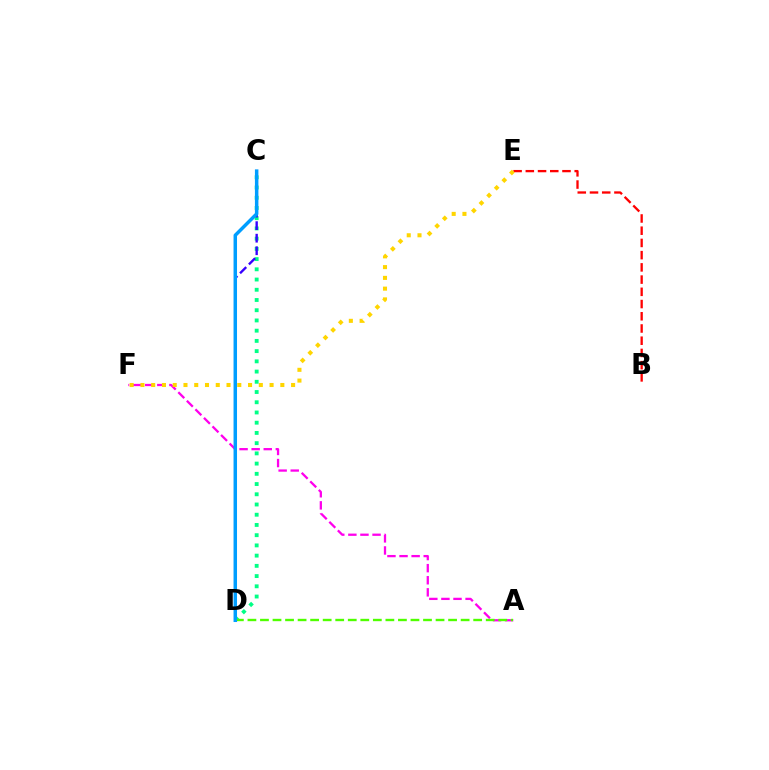{('B', 'E'): [{'color': '#ff0000', 'line_style': 'dashed', 'thickness': 1.66}], ('A', 'F'): [{'color': '#ff00ed', 'line_style': 'dashed', 'thickness': 1.64}], ('E', 'F'): [{'color': '#ffd500', 'line_style': 'dotted', 'thickness': 2.92}], ('C', 'D'): [{'color': '#00ff86', 'line_style': 'dotted', 'thickness': 2.78}, {'color': '#3700ff', 'line_style': 'dashed', 'thickness': 1.7}, {'color': '#009eff', 'line_style': 'solid', 'thickness': 2.51}], ('A', 'D'): [{'color': '#4fff00', 'line_style': 'dashed', 'thickness': 1.7}]}